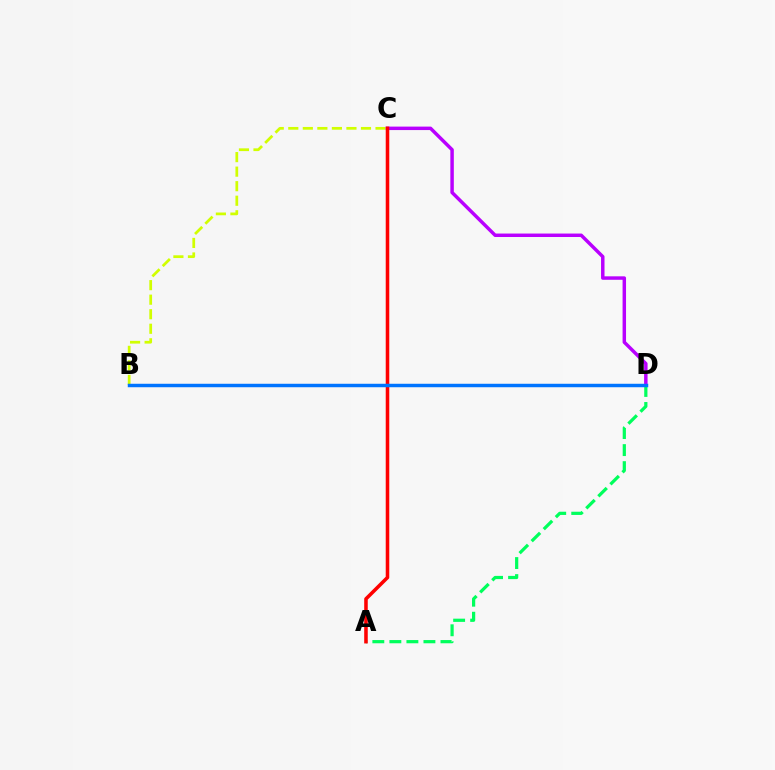{('B', 'C'): [{'color': '#d1ff00', 'line_style': 'dashed', 'thickness': 1.98}], ('C', 'D'): [{'color': '#b900ff', 'line_style': 'solid', 'thickness': 2.49}], ('A', 'D'): [{'color': '#00ff5c', 'line_style': 'dashed', 'thickness': 2.31}], ('A', 'C'): [{'color': '#ff0000', 'line_style': 'solid', 'thickness': 2.55}], ('B', 'D'): [{'color': '#0074ff', 'line_style': 'solid', 'thickness': 2.49}]}